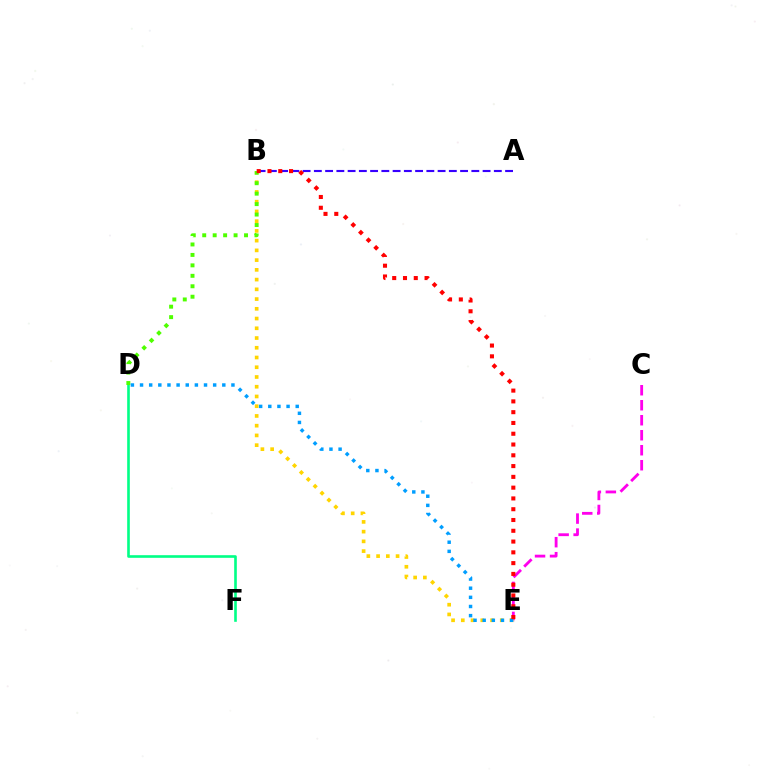{('C', 'E'): [{'color': '#ff00ed', 'line_style': 'dashed', 'thickness': 2.04}], ('B', 'E'): [{'color': '#ffd500', 'line_style': 'dotted', 'thickness': 2.65}, {'color': '#ff0000', 'line_style': 'dotted', 'thickness': 2.93}], ('D', 'F'): [{'color': '#00ff86', 'line_style': 'solid', 'thickness': 1.89}], ('B', 'D'): [{'color': '#4fff00', 'line_style': 'dotted', 'thickness': 2.84}], ('D', 'E'): [{'color': '#009eff', 'line_style': 'dotted', 'thickness': 2.48}], ('A', 'B'): [{'color': '#3700ff', 'line_style': 'dashed', 'thickness': 1.53}]}